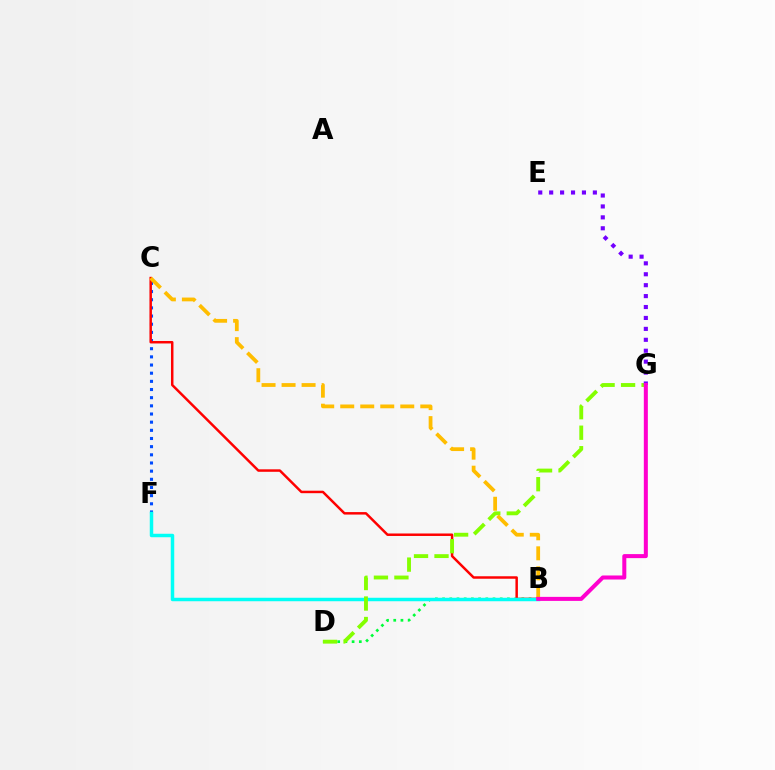{('C', 'F'): [{'color': '#004bff', 'line_style': 'dotted', 'thickness': 2.22}], ('B', 'D'): [{'color': '#00ff39', 'line_style': 'dotted', 'thickness': 1.96}], ('B', 'C'): [{'color': '#ff0000', 'line_style': 'solid', 'thickness': 1.78}, {'color': '#ffbd00', 'line_style': 'dashed', 'thickness': 2.72}], ('B', 'F'): [{'color': '#00fff6', 'line_style': 'solid', 'thickness': 2.5}], ('D', 'G'): [{'color': '#84ff00', 'line_style': 'dashed', 'thickness': 2.78}], ('E', 'G'): [{'color': '#7200ff', 'line_style': 'dotted', 'thickness': 2.97}], ('B', 'G'): [{'color': '#ff00cf', 'line_style': 'solid', 'thickness': 2.9}]}